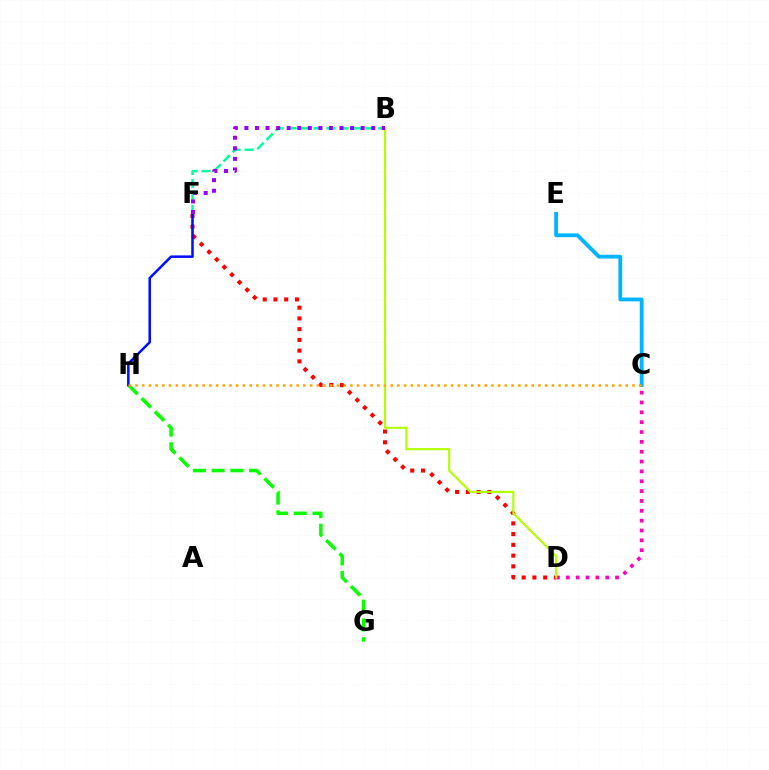{('D', 'F'): [{'color': '#ff0000', 'line_style': 'dotted', 'thickness': 2.92}], ('C', 'D'): [{'color': '#ff00bd', 'line_style': 'dotted', 'thickness': 2.68}], ('G', 'H'): [{'color': '#08ff00', 'line_style': 'dashed', 'thickness': 2.55}], ('B', 'F'): [{'color': '#00ff9d', 'line_style': 'dashed', 'thickness': 1.76}, {'color': '#9b00ff', 'line_style': 'dotted', 'thickness': 2.87}], ('C', 'E'): [{'color': '#00b5ff', 'line_style': 'solid', 'thickness': 2.75}], ('F', 'H'): [{'color': '#0010ff', 'line_style': 'solid', 'thickness': 1.83}], ('B', 'D'): [{'color': '#b3ff00', 'line_style': 'solid', 'thickness': 1.57}], ('C', 'H'): [{'color': '#ffa500', 'line_style': 'dotted', 'thickness': 1.82}]}